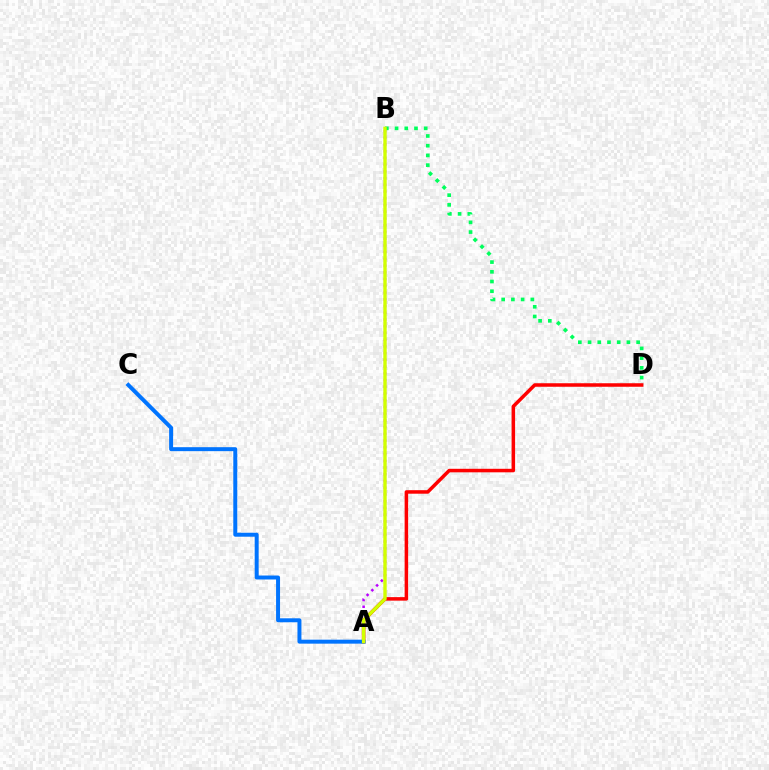{('A', 'B'): [{'color': '#b900ff', 'line_style': 'dotted', 'thickness': 1.83}, {'color': '#d1ff00', 'line_style': 'solid', 'thickness': 2.43}], ('B', 'D'): [{'color': '#00ff5c', 'line_style': 'dotted', 'thickness': 2.64}], ('A', 'D'): [{'color': '#ff0000', 'line_style': 'solid', 'thickness': 2.53}], ('A', 'C'): [{'color': '#0074ff', 'line_style': 'solid', 'thickness': 2.86}]}